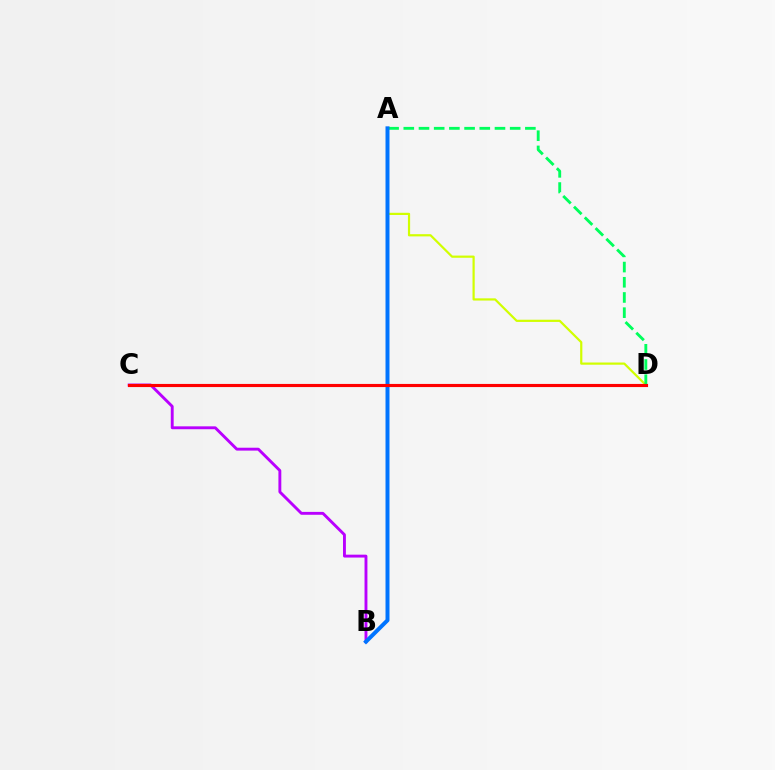{('A', 'D'): [{'color': '#d1ff00', 'line_style': 'solid', 'thickness': 1.59}, {'color': '#00ff5c', 'line_style': 'dashed', 'thickness': 2.06}], ('B', 'C'): [{'color': '#b900ff', 'line_style': 'solid', 'thickness': 2.08}], ('A', 'B'): [{'color': '#0074ff', 'line_style': 'solid', 'thickness': 2.87}], ('C', 'D'): [{'color': '#ff0000', 'line_style': 'solid', 'thickness': 2.25}]}